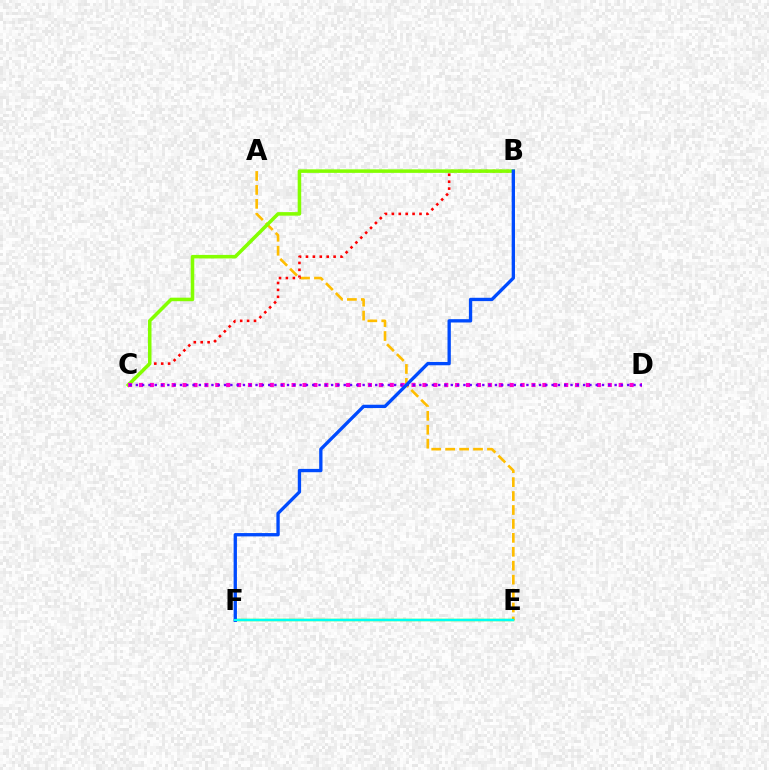{('A', 'E'): [{'color': '#ffbd00', 'line_style': 'dashed', 'thickness': 1.89}], ('B', 'C'): [{'color': '#ff0000', 'line_style': 'dotted', 'thickness': 1.88}, {'color': '#84ff00', 'line_style': 'solid', 'thickness': 2.54}], ('C', 'D'): [{'color': '#ff00cf', 'line_style': 'dotted', 'thickness': 2.96}, {'color': '#7200ff', 'line_style': 'dotted', 'thickness': 1.71}], ('E', 'F'): [{'color': '#00ff39', 'line_style': 'solid', 'thickness': 1.79}, {'color': '#00fff6', 'line_style': 'solid', 'thickness': 1.5}], ('B', 'F'): [{'color': '#004bff', 'line_style': 'solid', 'thickness': 2.39}]}